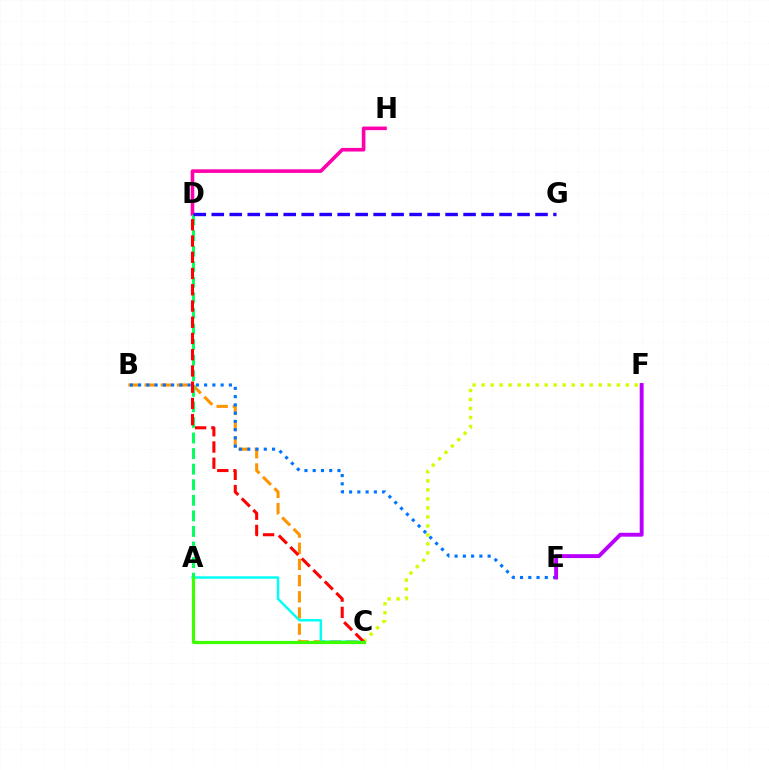{('C', 'F'): [{'color': '#d1ff00', 'line_style': 'dotted', 'thickness': 2.45}], ('D', 'H'): [{'color': '#ff00ac', 'line_style': 'solid', 'thickness': 2.59}], ('B', 'C'): [{'color': '#ff9400', 'line_style': 'dashed', 'thickness': 2.2}], ('A', 'C'): [{'color': '#00fff6', 'line_style': 'solid', 'thickness': 1.78}, {'color': '#3dff00', 'line_style': 'solid', 'thickness': 2.29}], ('A', 'D'): [{'color': '#00ff5c', 'line_style': 'dashed', 'thickness': 2.12}], ('D', 'G'): [{'color': '#2500ff', 'line_style': 'dashed', 'thickness': 2.44}], ('B', 'E'): [{'color': '#0074ff', 'line_style': 'dotted', 'thickness': 2.24}], ('C', 'D'): [{'color': '#ff0000', 'line_style': 'dashed', 'thickness': 2.21}], ('E', 'F'): [{'color': '#b900ff', 'line_style': 'solid', 'thickness': 2.82}]}